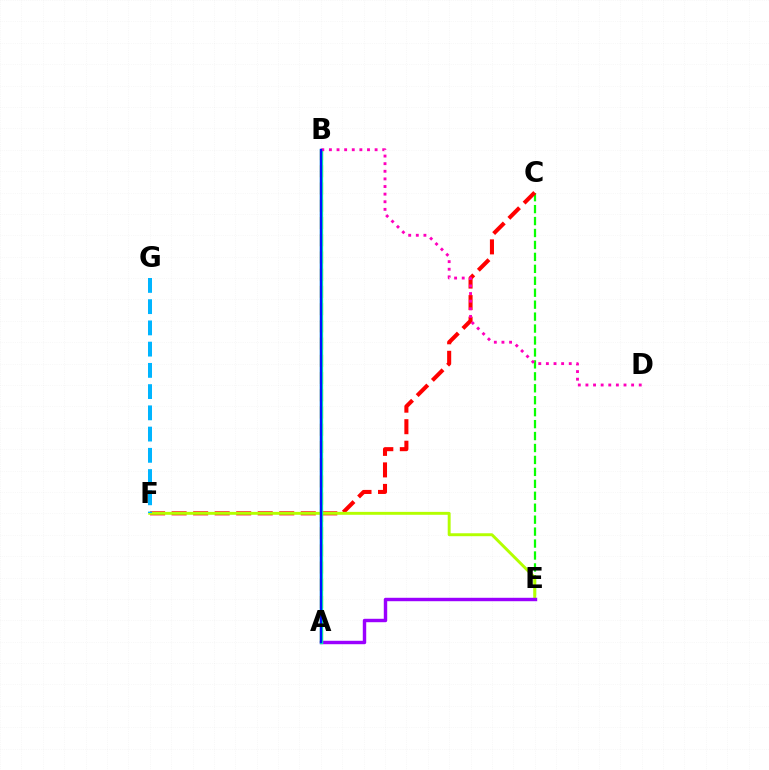{('C', 'E'): [{'color': '#08ff00', 'line_style': 'dashed', 'thickness': 1.62}], ('C', 'F'): [{'color': '#ff0000', 'line_style': 'dashed', 'thickness': 2.92}], ('A', 'B'): [{'color': '#ffa500', 'line_style': 'dashed', 'thickness': 2.34}, {'color': '#00ff9d', 'line_style': 'solid', 'thickness': 2.39}, {'color': '#0010ff', 'line_style': 'solid', 'thickness': 1.7}], ('E', 'F'): [{'color': '#b3ff00', 'line_style': 'solid', 'thickness': 2.11}], ('F', 'G'): [{'color': '#00b5ff', 'line_style': 'dashed', 'thickness': 2.89}], ('A', 'E'): [{'color': '#9b00ff', 'line_style': 'solid', 'thickness': 2.47}], ('B', 'D'): [{'color': '#ff00bd', 'line_style': 'dotted', 'thickness': 2.07}]}